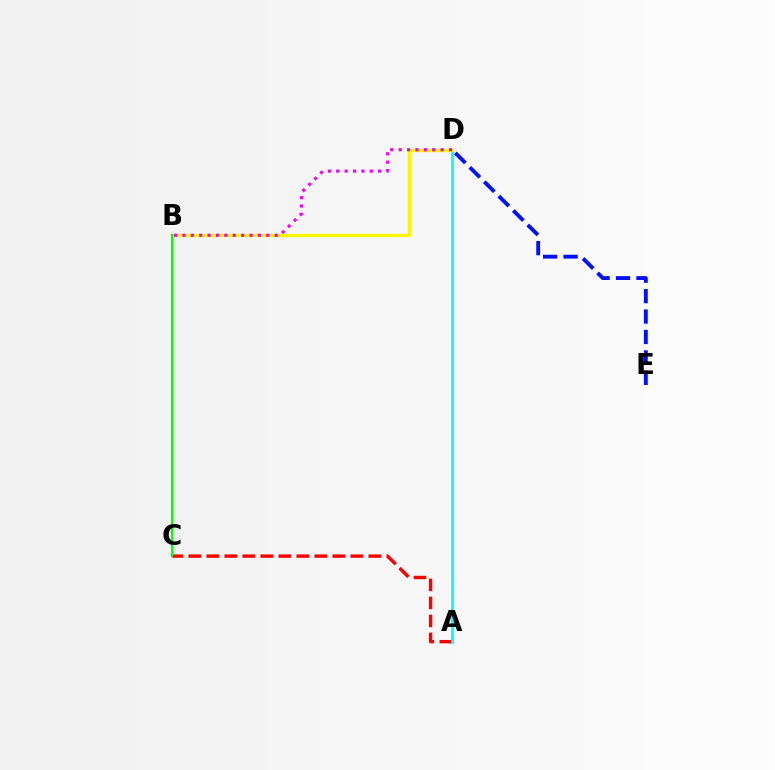{('A', 'C'): [{'color': '#ff0000', 'line_style': 'dashed', 'thickness': 2.45}], ('A', 'D'): [{'color': '#00fff6', 'line_style': 'solid', 'thickness': 2.02}], ('B', 'D'): [{'color': '#fcf500', 'line_style': 'solid', 'thickness': 2.39}, {'color': '#ee00ff', 'line_style': 'dotted', 'thickness': 2.28}], ('D', 'E'): [{'color': '#0010ff', 'line_style': 'dashed', 'thickness': 2.78}], ('B', 'C'): [{'color': '#08ff00', 'line_style': 'solid', 'thickness': 1.53}]}